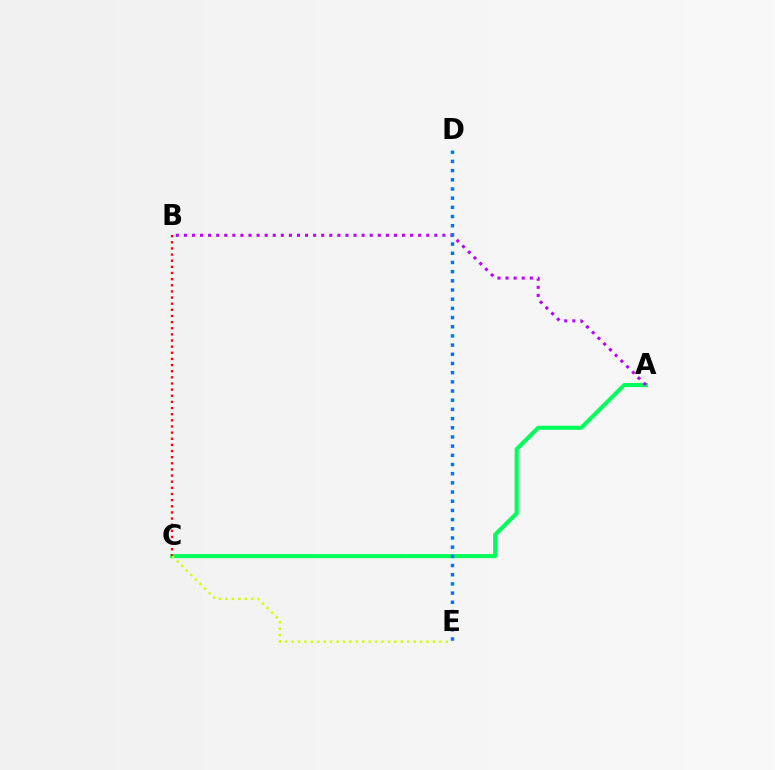{('A', 'C'): [{'color': '#00ff5c', 'line_style': 'solid', 'thickness': 2.95}], ('A', 'B'): [{'color': '#b900ff', 'line_style': 'dotted', 'thickness': 2.2}], ('D', 'E'): [{'color': '#0074ff', 'line_style': 'dotted', 'thickness': 2.5}], ('B', 'C'): [{'color': '#ff0000', 'line_style': 'dotted', 'thickness': 1.67}], ('C', 'E'): [{'color': '#d1ff00', 'line_style': 'dotted', 'thickness': 1.75}]}